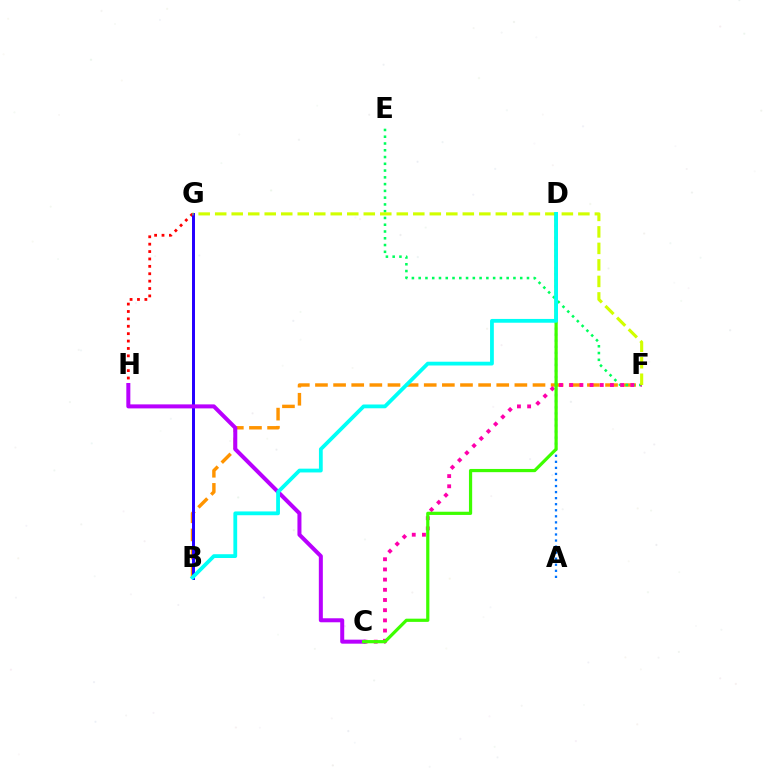{('G', 'H'): [{'color': '#ff0000', 'line_style': 'dotted', 'thickness': 2.01}], ('B', 'F'): [{'color': '#ff9400', 'line_style': 'dashed', 'thickness': 2.46}], ('E', 'F'): [{'color': '#00ff5c', 'line_style': 'dotted', 'thickness': 1.84}], ('C', 'F'): [{'color': '#ff00ac', 'line_style': 'dotted', 'thickness': 2.77}], ('B', 'G'): [{'color': '#2500ff', 'line_style': 'solid', 'thickness': 2.14}], ('C', 'H'): [{'color': '#b900ff', 'line_style': 'solid', 'thickness': 2.89}], ('F', 'G'): [{'color': '#d1ff00', 'line_style': 'dashed', 'thickness': 2.24}], ('A', 'D'): [{'color': '#0074ff', 'line_style': 'dotted', 'thickness': 1.64}], ('C', 'D'): [{'color': '#3dff00', 'line_style': 'solid', 'thickness': 2.31}], ('B', 'D'): [{'color': '#00fff6', 'line_style': 'solid', 'thickness': 2.73}]}